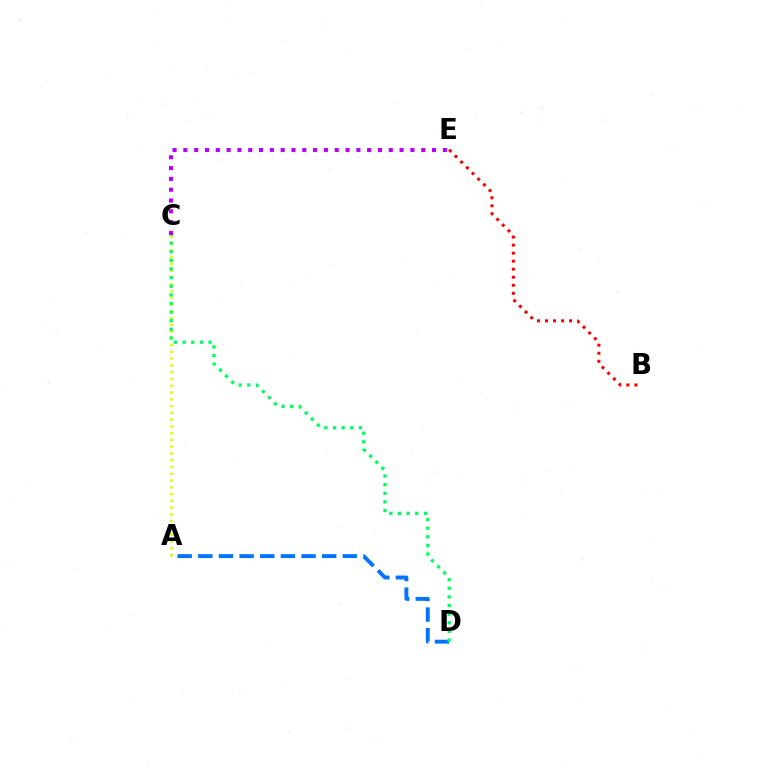{('A', 'C'): [{'color': '#d1ff00', 'line_style': 'dotted', 'thickness': 1.84}], ('A', 'D'): [{'color': '#0074ff', 'line_style': 'dashed', 'thickness': 2.8}], ('C', 'E'): [{'color': '#b900ff', 'line_style': 'dotted', 'thickness': 2.94}], ('C', 'D'): [{'color': '#00ff5c', 'line_style': 'dotted', 'thickness': 2.34}], ('B', 'E'): [{'color': '#ff0000', 'line_style': 'dotted', 'thickness': 2.18}]}